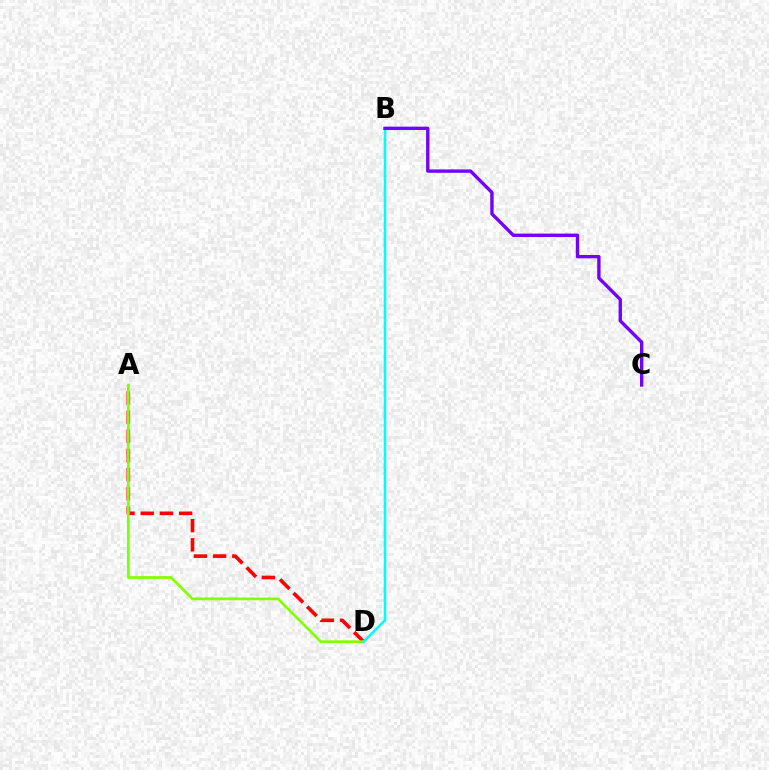{('A', 'D'): [{'color': '#ff0000', 'line_style': 'dashed', 'thickness': 2.61}, {'color': '#84ff00', 'line_style': 'solid', 'thickness': 1.96}], ('B', 'D'): [{'color': '#00fff6', 'line_style': 'solid', 'thickness': 1.85}], ('B', 'C'): [{'color': '#7200ff', 'line_style': 'solid', 'thickness': 2.42}]}